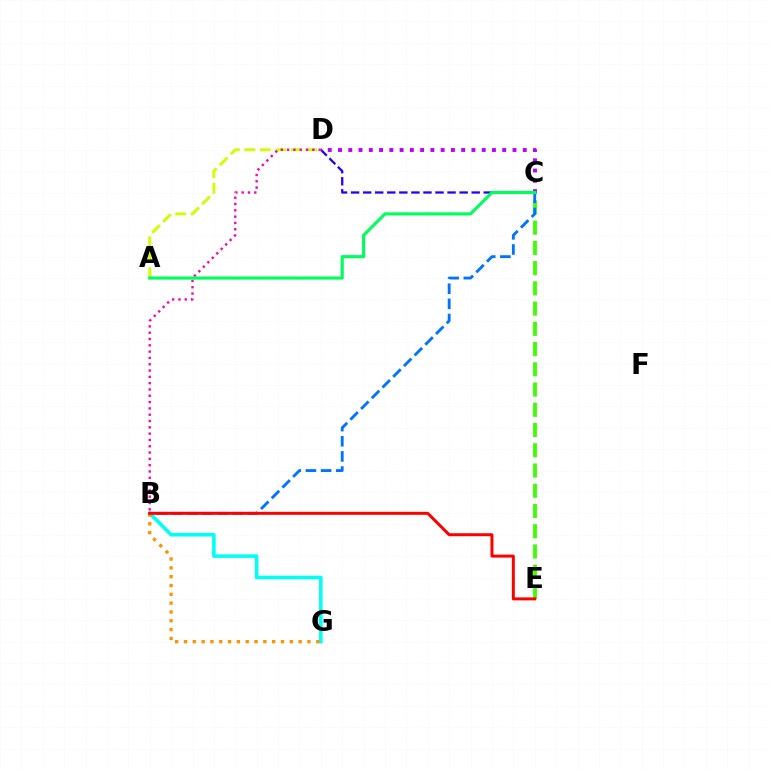{('C', 'E'): [{'color': '#3dff00', 'line_style': 'dashed', 'thickness': 2.75}], ('A', 'D'): [{'color': '#d1ff00', 'line_style': 'dashed', 'thickness': 2.1}], ('C', 'D'): [{'color': '#2500ff', 'line_style': 'dashed', 'thickness': 1.64}, {'color': '#b900ff', 'line_style': 'dotted', 'thickness': 2.79}], ('B', 'G'): [{'color': '#00fff6', 'line_style': 'solid', 'thickness': 2.57}, {'color': '#ff9400', 'line_style': 'dotted', 'thickness': 2.4}], ('B', 'C'): [{'color': '#0074ff', 'line_style': 'dashed', 'thickness': 2.06}], ('B', 'D'): [{'color': '#ff00ac', 'line_style': 'dotted', 'thickness': 1.71}], ('A', 'C'): [{'color': '#00ff5c', 'line_style': 'solid', 'thickness': 2.26}], ('B', 'E'): [{'color': '#ff0000', 'line_style': 'solid', 'thickness': 2.15}]}